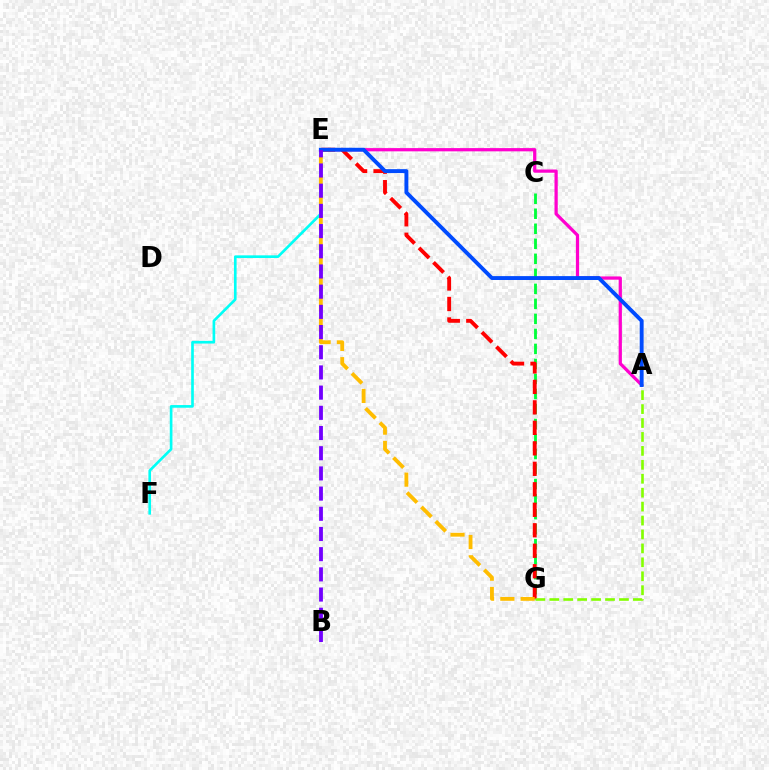{('A', 'E'): [{'color': '#ff00cf', 'line_style': 'solid', 'thickness': 2.33}, {'color': '#004bff', 'line_style': 'solid', 'thickness': 2.81}], ('C', 'G'): [{'color': '#00ff39', 'line_style': 'dashed', 'thickness': 2.04}], ('E', 'G'): [{'color': '#ff0000', 'line_style': 'dashed', 'thickness': 2.78}, {'color': '#ffbd00', 'line_style': 'dashed', 'thickness': 2.76}], ('E', 'F'): [{'color': '#00fff6', 'line_style': 'solid', 'thickness': 1.91}], ('A', 'G'): [{'color': '#84ff00', 'line_style': 'dashed', 'thickness': 1.89}], ('B', 'E'): [{'color': '#7200ff', 'line_style': 'dashed', 'thickness': 2.74}]}